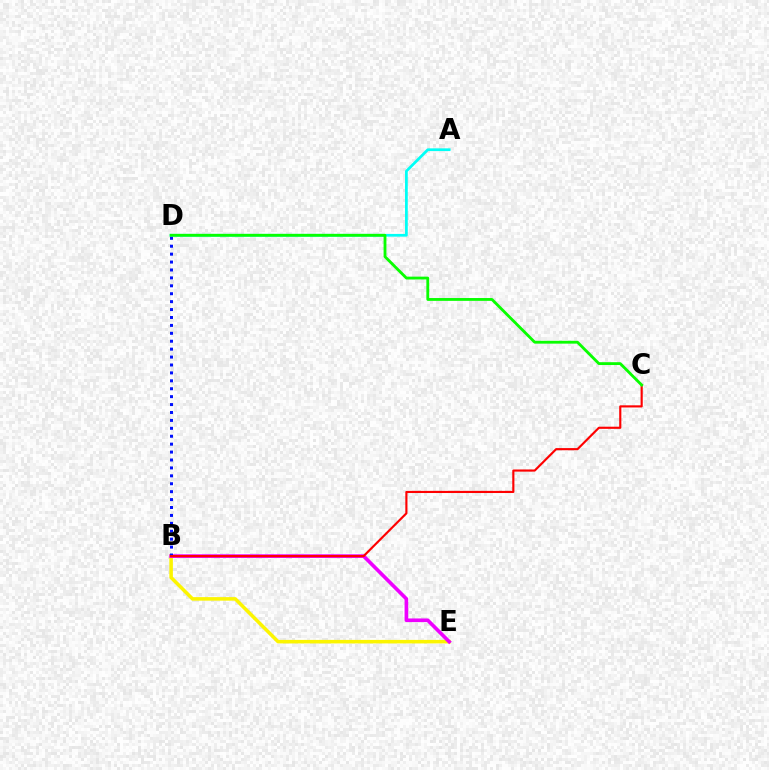{('A', 'D'): [{'color': '#00fff6', 'line_style': 'solid', 'thickness': 1.97}], ('B', 'E'): [{'color': '#fcf500', 'line_style': 'solid', 'thickness': 2.54}, {'color': '#ee00ff', 'line_style': 'solid', 'thickness': 2.62}], ('B', 'D'): [{'color': '#0010ff', 'line_style': 'dotted', 'thickness': 2.15}], ('B', 'C'): [{'color': '#ff0000', 'line_style': 'solid', 'thickness': 1.55}], ('C', 'D'): [{'color': '#08ff00', 'line_style': 'solid', 'thickness': 2.04}]}